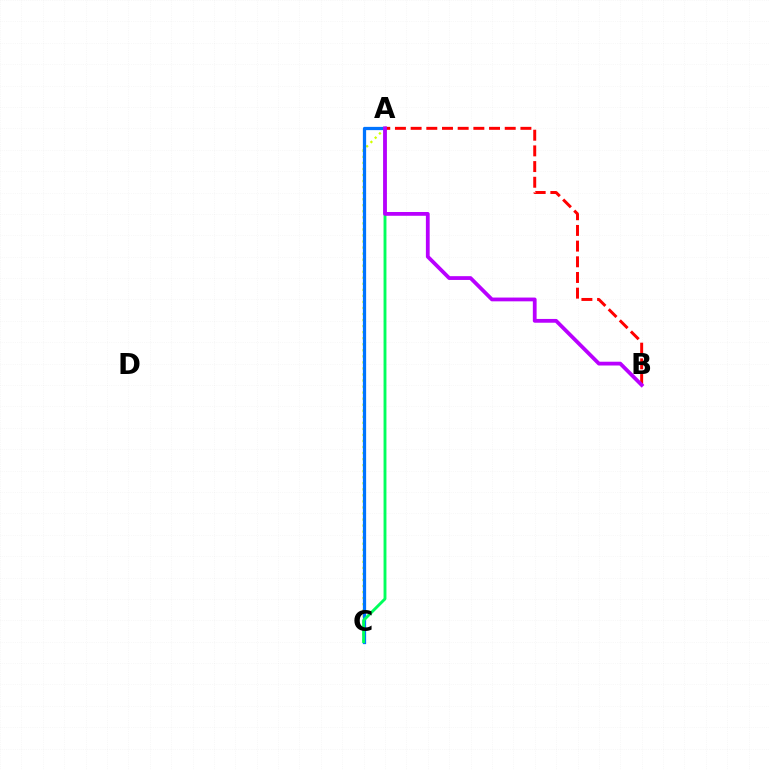{('A', 'C'): [{'color': '#d1ff00', 'line_style': 'dotted', 'thickness': 1.64}, {'color': '#0074ff', 'line_style': 'solid', 'thickness': 2.34}, {'color': '#00ff5c', 'line_style': 'solid', 'thickness': 2.08}], ('A', 'B'): [{'color': '#ff0000', 'line_style': 'dashed', 'thickness': 2.13}, {'color': '#b900ff', 'line_style': 'solid', 'thickness': 2.72}]}